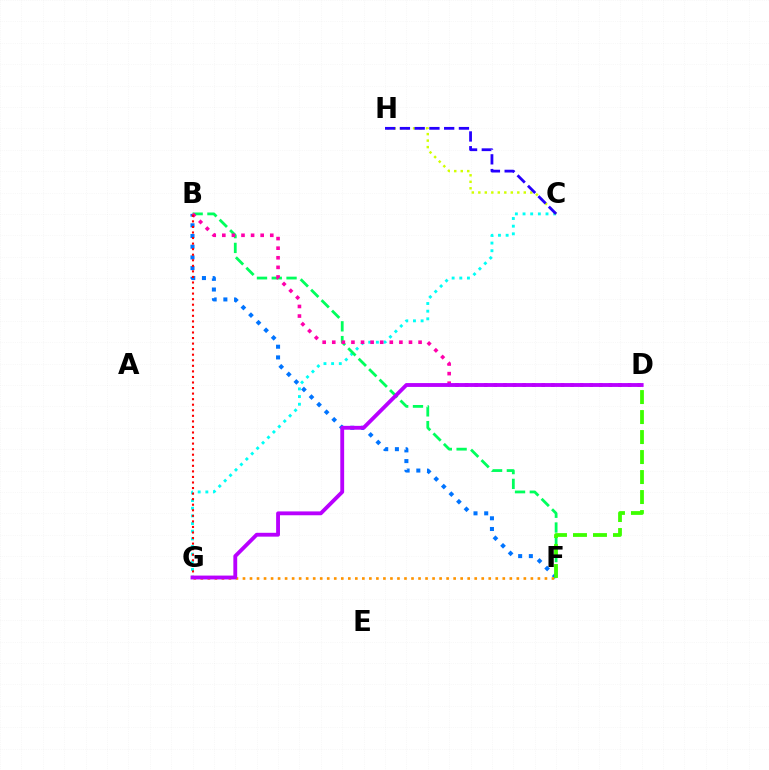{('B', 'F'): [{'color': '#0074ff', 'line_style': 'dotted', 'thickness': 2.91}, {'color': '#00ff5c', 'line_style': 'dashed', 'thickness': 2.01}], ('C', 'G'): [{'color': '#00fff6', 'line_style': 'dotted', 'thickness': 2.08}], ('F', 'G'): [{'color': '#ff9400', 'line_style': 'dotted', 'thickness': 1.91}], ('C', 'H'): [{'color': '#d1ff00', 'line_style': 'dotted', 'thickness': 1.76}, {'color': '#2500ff', 'line_style': 'dashed', 'thickness': 2.0}], ('D', 'F'): [{'color': '#3dff00', 'line_style': 'dashed', 'thickness': 2.72}], ('B', 'D'): [{'color': '#ff00ac', 'line_style': 'dotted', 'thickness': 2.61}], ('B', 'G'): [{'color': '#ff0000', 'line_style': 'dotted', 'thickness': 1.51}], ('D', 'G'): [{'color': '#b900ff', 'line_style': 'solid', 'thickness': 2.77}]}